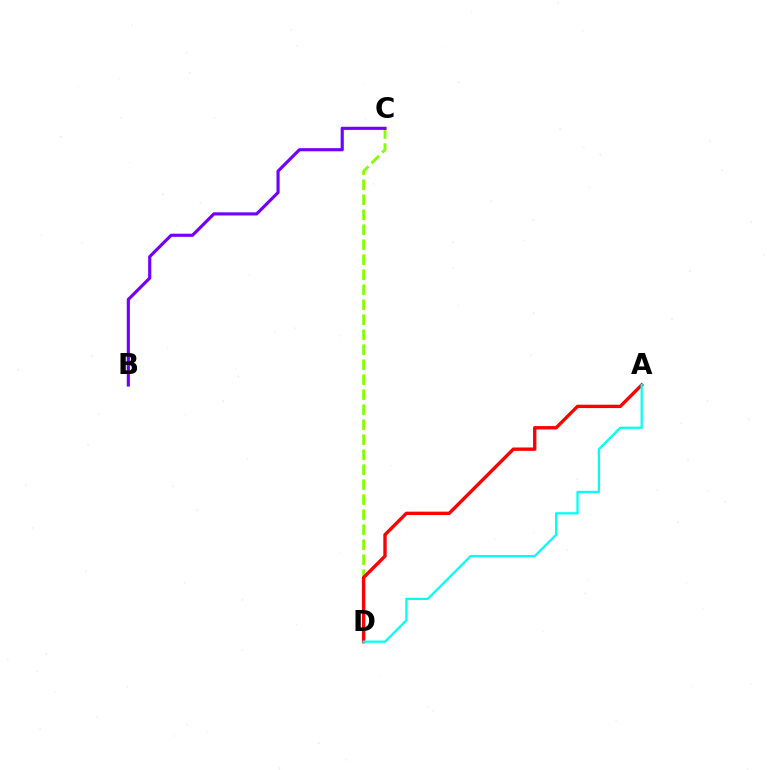{('C', 'D'): [{'color': '#84ff00', 'line_style': 'dashed', 'thickness': 2.04}], ('A', 'D'): [{'color': '#ff0000', 'line_style': 'solid', 'thickness': 2.42}, {'color': '#00fff6', 'line_style': 'solid', 'thickness': 1.62}], ('B', 'C'): [{'color': '#7200ff', 'line_style': 'solid', 'thickness': 2.26}]}